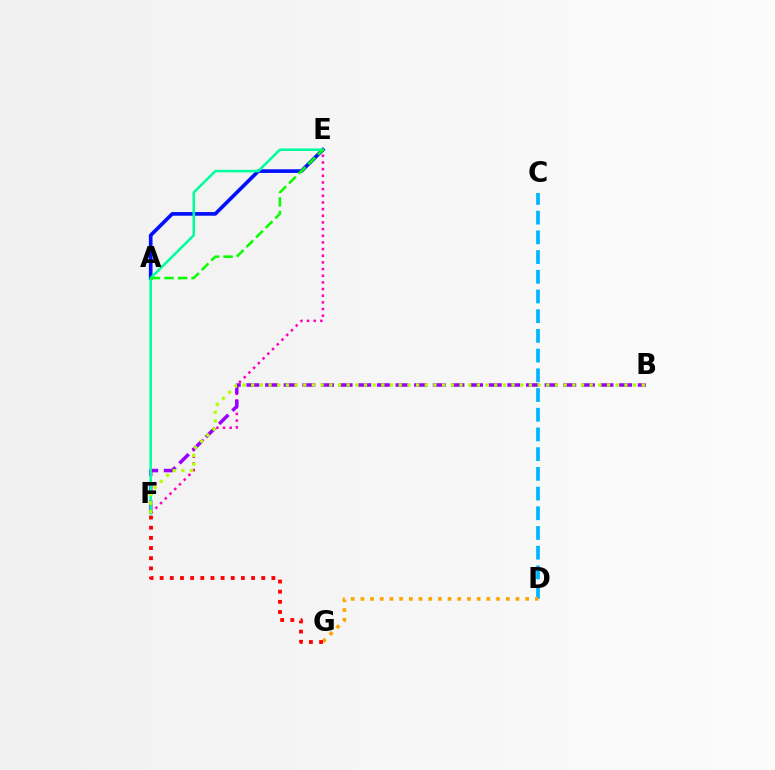{('C', 'D'): [{'color': '#00b5ff', 'line_style': 'dashed', 'thickness': 2.68}], ('D', 'G'): [{'color': '#ffa500', 'line_style': 'dotted', 'thickness': 2.63}], ('E', 'F'): [{'color': '#ff00bd', 'line_style': 'dotted', 'thickness': 1.81}, {'color': '#00ff9d', 'line_style': 'solid', 'thickness': 1.83}], ('A', 'E'): [{'color': '#0010ff', 'line_style': 'solid', 'thickness': 2.63}, {'color': '#08ff00', 'line_style': 'dashed', 'thickness': 1.84}], ('B', 'F'): [{'color': '#9b00ff', 'line_style': 'dashed', 'thickness': 2.53}, {'color': '#b3ff00', 'line_style': 'dotted', 'thickness': 2.36}], ('F', 'G'): [{'color': '#ff0000', 'line_style': 'dotted', 'thickness': 2.76}]}